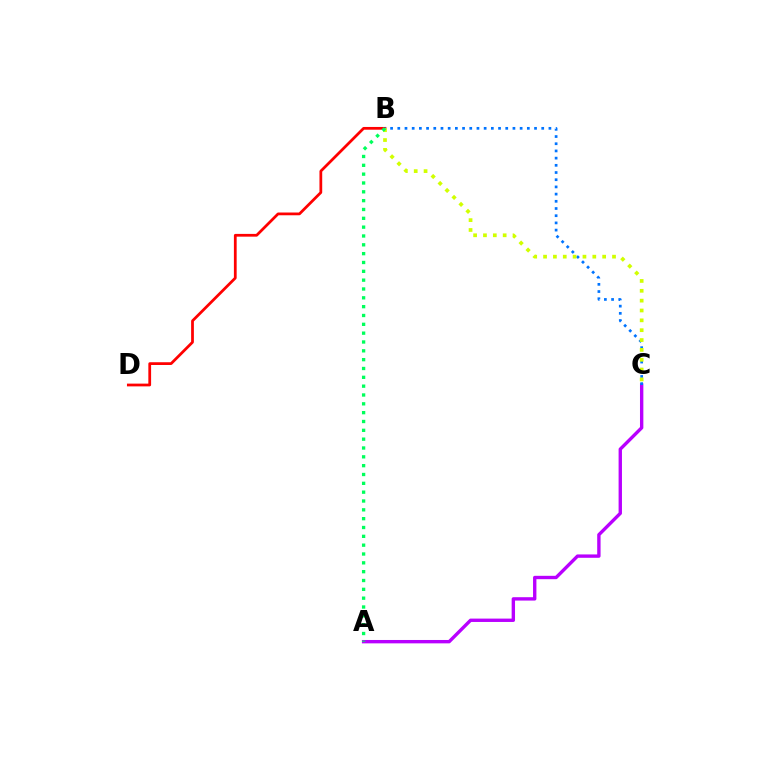{('B', 'D'): [{'color': '#ff0000', 'line_style': 'solid', 'thickness': 1.98}], ('A', 'C'): [{'color': '#b900ff', 'line_style': 'solid', 'thickness': 2.43}], ('B', 'C'): [{'color': '#0074ff', 'line_style': 'dotted', 'thickness': 1.96}, {'color': '#d1ff00', 'line_style': 'dotted', 'thickness': 2.68}], ('A', 'B'): [{'color': '#00ff5c', 'line_style': 'dotted', 'thickness': 2.4}]}